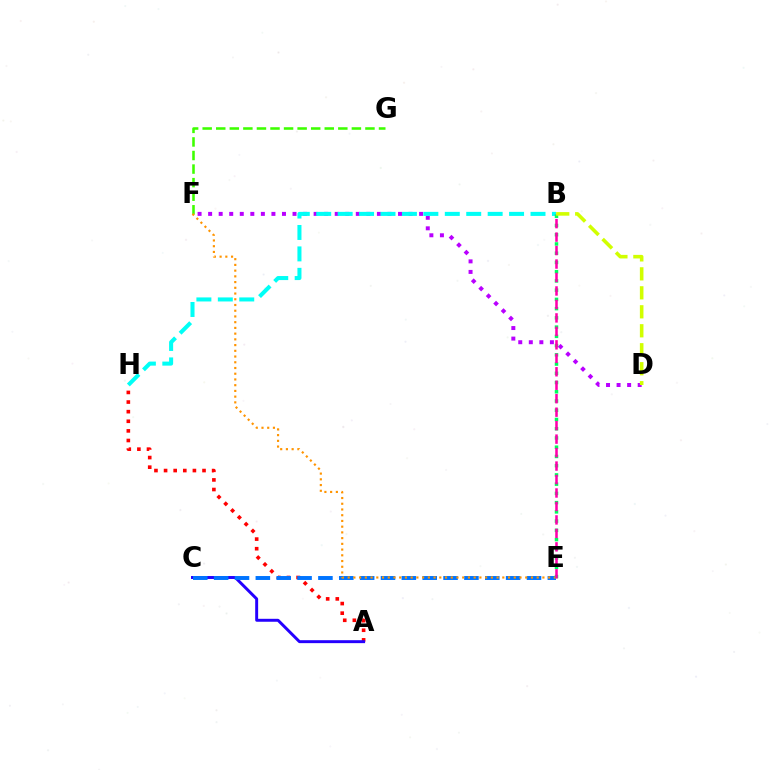{('D', 'F'): [{'color': '#b900ff', 'line_style': 'dotted', 'thickness': 2.87}], ('A', 'H'): [{'color': '#ff0000', 'line_style': 'dotted', 'thickness': 2.61}], ('B', 'H'): [{'color': '#00fff6', 'line_style': 'dashed', 'thickness': 2.91}], ('A', 'C'): [{'color': '#2500ff', 'line_style': 'solid', 'thickness': 2.12}], ('F', 'G'): [{'color': '#3dff00', 'line_style': 'dashed', 'thickness': 1.84}], ('C', 'E'): [{'color': '#0074ff', 'line_style': 'dashed', 'thickness': 2.83}], ('E', 'F'): [{'color': '#ff9400', 'line_style': 'dotted', 'thickness': 1.56}], ('B', 'E'): [{'color': '#00ff5c', 'line_style': 'dotted', 'thickness': 2.51}, {'color': '#ff00ac', 'line_style': 'dashed', 'thickness': 1.83}], ('B', 'D'): [{'color': '#d1ff00', 'line_style': 'dashed', 'thickness': 2.58}]}